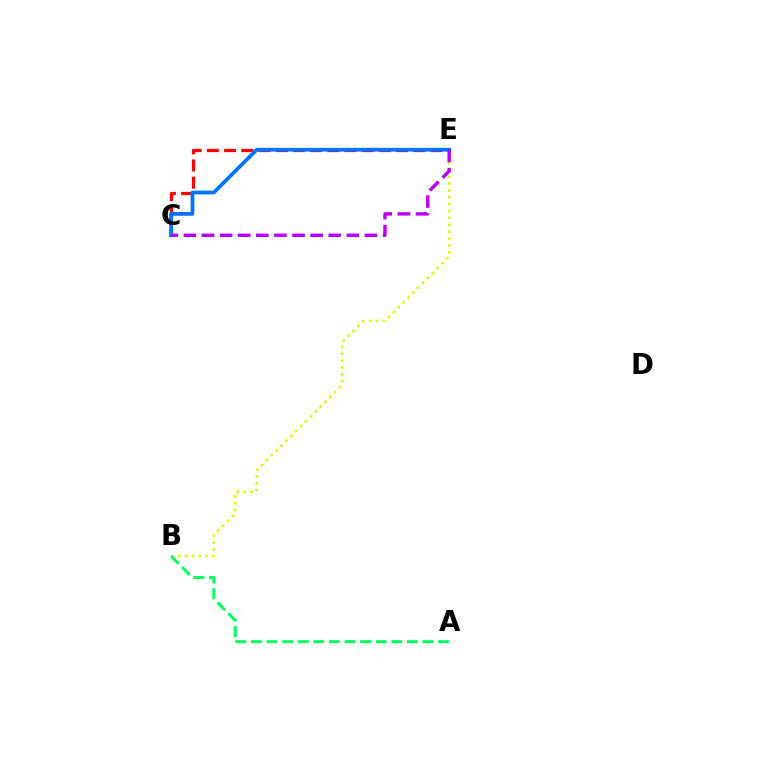{('B', 'E'): [{'color': '#d1ff00', 'line_style': 'dotted', 'thickness': 1.87}], ('C', 'E'): [{'color': '#ff0000', 'line_style': 'dashed', 'thickness': 2.34}, {'color': '#0074ff', 'line_style': 'solid', 'thickness': 2.7}, {'color': '#b900ff', 'line_style': 'dashed', 'thickness': 2.46}], ('A', 'B'): [{'color': '#00ff5c', 'line_style': 'dashed', 'thickness': 2.12}]}